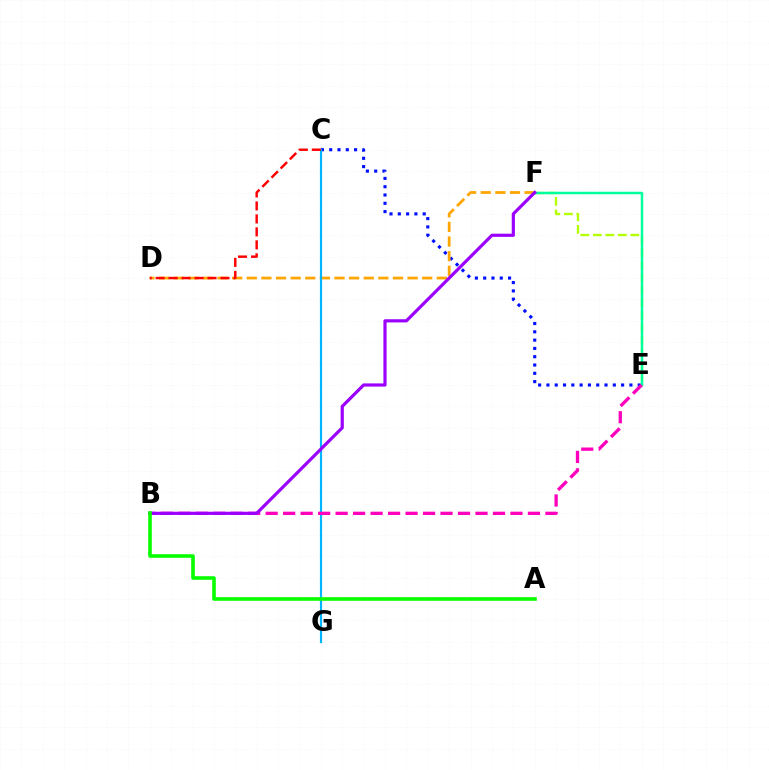{('E', 'F'): [{'color': '#b3ff00', 'line_style': 'dashed', 'thickness': 1.7}, {'color': '#00ff9d', 'line_style': 'solid', 'thickness': 1.79}], ('C', 'E'): [{'color': '#0010ff', 'line_style': 'dotted', 'thickness': 2.25}], ('D', 'F'): [{'color': '#ffa500', 'line_style': 'dashed', 'thickness': 1.99}], ('C', 'G'): [{'color': '#00b5ff', 'line_style': 'solid', 'thickness': 1.58}], ('B', 'E'): [{'color': '#ff00bd', 'line_style': 'dashed', 'thickness': 2.38}], ('B', 'F'): [{'color': '#9b00ff', 'line_style': 'solid', 'thickness': 2.29}], ('C', 'D'): [{'color': '#ff0000', 'line_style': 'dashed', 'thickness': 1.76}], ('A', 'B'): [{'color': '#08ff00', 'line_style': 'solid', 'thickness': 2.59}]}